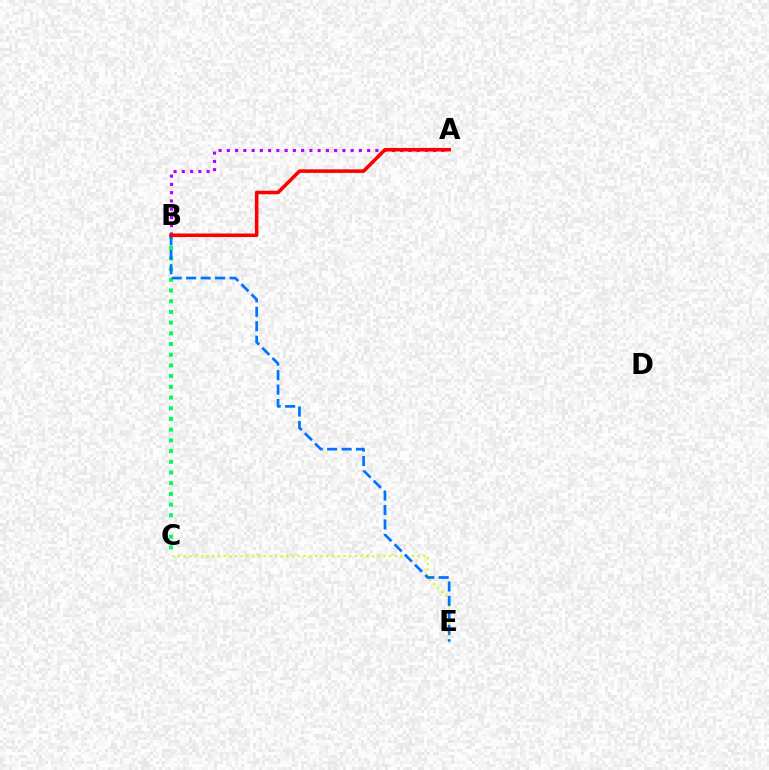{('A', 'B'): [{'color': '#b900ff', 'line_style': 'dotted', 'thickness': 2.24}, {'color': '#ff0000', 'line_style': 'solid', 'thickness': 2.57}], ('C', 'E'): [{'color': '#d1ff00', 'line_style': 'dotted', 'thickness': 1.55}], ('B', 'C'): [{'color': '#00ff5c', 'line_style': 'dotted', 'thickness': 2.91}], ('B', 'E'): [{'color': '#0074ff', 'line_style': 'dashed', 'thickness': 1.96}]}